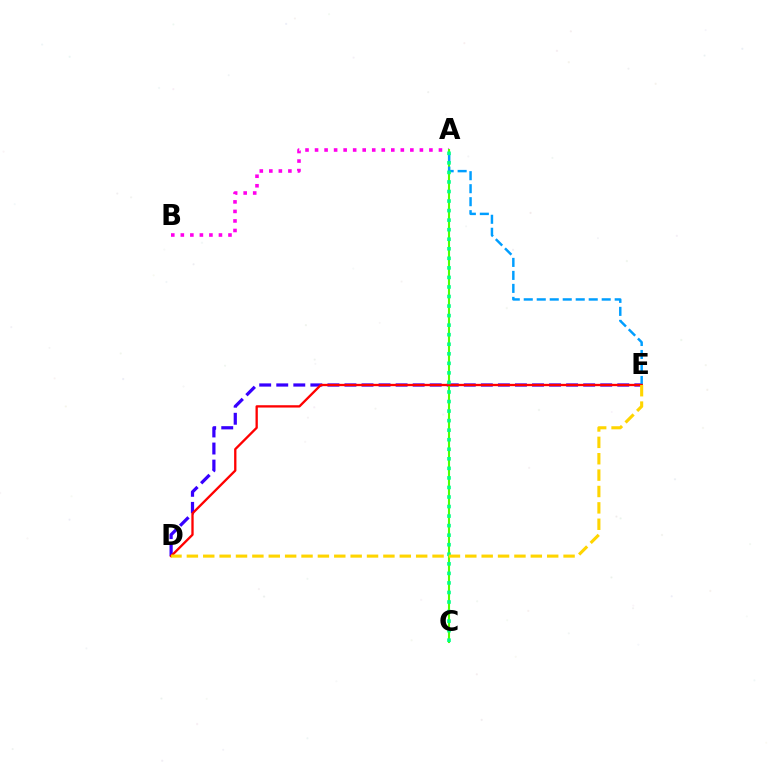{('A', 'B'): [{'color': '#ff00ed', 'line_style': 'dotted', 'thickness': 2.59}], ('D', 'E'): [{'color': '#3700ff', 'line_style': 'dashed', 'thickness': 2.32}, {'color': '#ff0000', 'line_style': 'solid', 'thickness': 1.67}, {'color': '#ffd500', 'line_style': 'dashed', 'thickness': 2.22}], ('A', 'C'): [{'color': '#4fff00', 'line_style': 'solid', 'thickness': 1.51}, {'color': '#00ff86', 'line_style': 'dotted', 'thickness': 2.59}], ('A', 'E'): [{'color': '#009eff', 'line_style': 'dashed', 'thickness': 1.77}]}